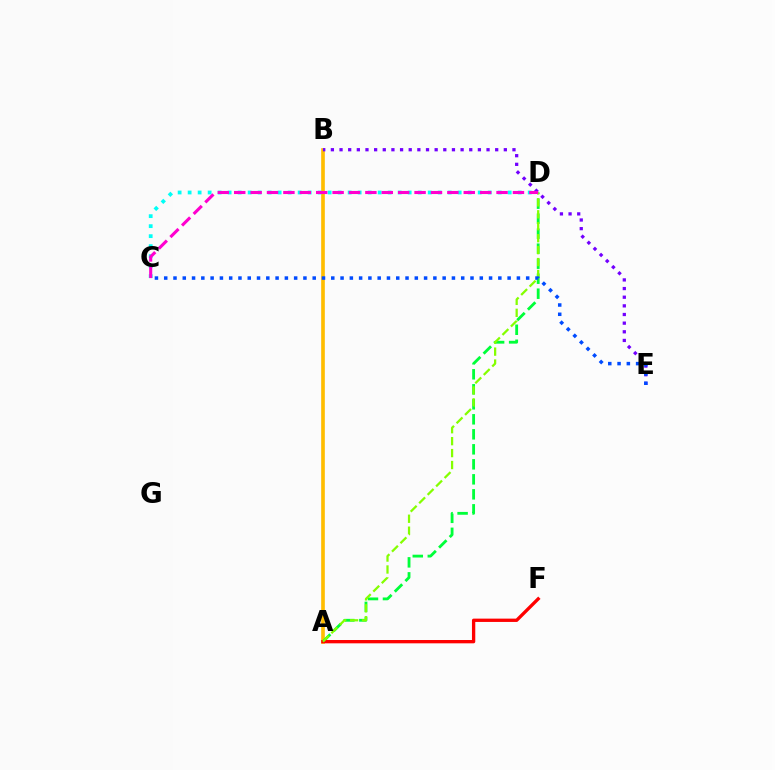{('A', 'B'): [{'color': '#ffbd00', 'line_style': 'solid', 'thickness': 2.63}], ('C', 'D'): [{'color': '#00fff6', 'line_style': 'dotted', 'thickness': 2.72}, {'color': '#ff00cf', 'line_style': 'dashed', 'thickness': 2.23}], ('A', 'D'): [{'color': '#00ff39', 'line_style': 'dashed', 'thickness': 2.04}, {'color': '#84ff00', 'line_style': 'dashed', 'thickness': 1.62}], ('B', 'E'): [{'color': '#7200ff', 'line_style': 'dotted', 'thickness': 2.35}], ('A', 'F'): [{'color': '#ff0000', 'line_style': 'solid', 'thickness': 2.39}], ('C', 'E'): [{'color': '#004bff', 'line_style': 'dotted', 'thickness': 2.52}]}